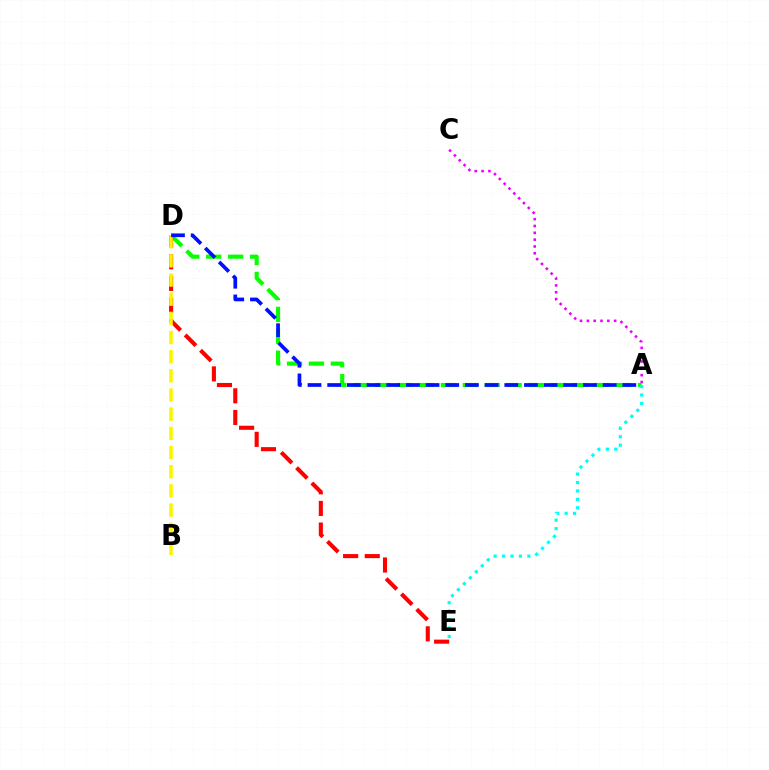{('A', 'D'): [{'color': '#08ff00', 'line_style': 'dashed', 'thickness': 2.98}, {'color': '#0010ff', 'line_style': 'dashed', 'thickness': 2.67}], ('D', 'E'): [{'color': '#ff0000', 'line_style': 'dashed', 'thickness': 2.94}], ('A', 'E'): [{'color': '#00fff6', 'line_style': 'dotted', 'thickness': 2.29}], ('B', 'D'): [{'color': '#fcf500', 'line_style': 'dashed', 'thickness': 2.6}], ('A', 'C'): [{'color': '#ee00ff', 'line_style': 'dotted', 'thickness': 1.86}]}